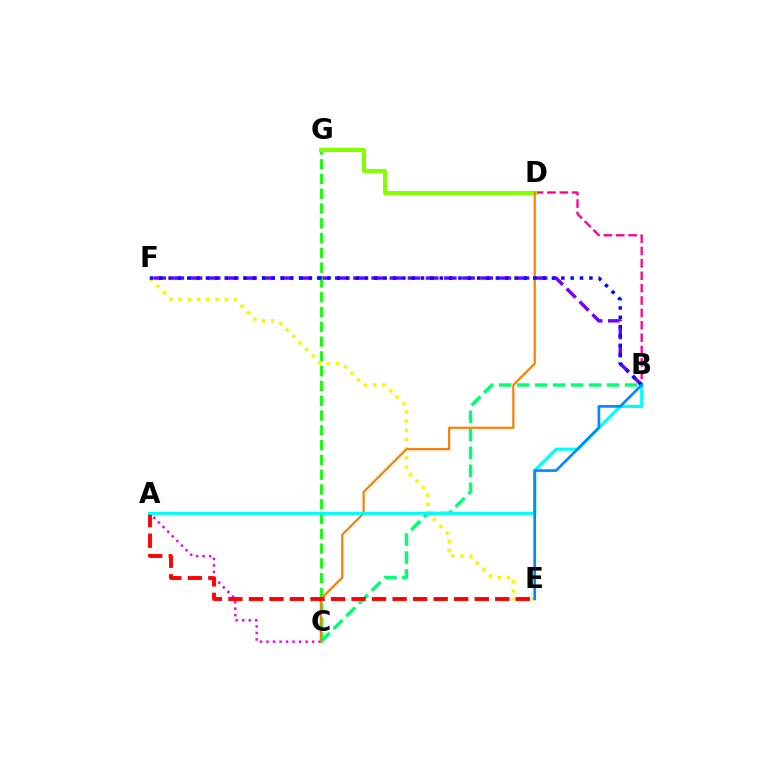{('B', 'F'): [{'color': '#7200ff', 'line_style': 'dashed', 'thickness': 2.47}, {'color': '#0010ff', 'line_style': 'dotted', 'thickness': 2.54}], ('B', 'D'): [{'color': '#ff0094', 'line_style': 'dashed', 'thickness': 1.68}], ('C', 'G'): [{'color': '#08ff00', 'line_style': 'dashed', 'thickness': 2.01}], ('E', 'F'): [{'color': '#fcf500', 'line_style': 'dotted', 'thickness': 2.5}], ('A', 'C'): [{'color': '#ee00ff', 'line_style': 'dotted', 'thickness': 1.77}], ('D', 'G'): [{'color': '#84ff00', 'line_style': 'solid', 'thickness': 2.92}], ('B', 'C'): [{'color': '#00ff74', 'line_style': 'dashed', 'thickness': 2.44}], ('C', 'D'): [{'color': '#ff7c00', 'line_style': 'solid', 'thickness': 1.57}], ('A', 'E'): [{'color': '#ff0000', 'line_style': 'dashed', 'thickness': 2.79}], ('A', 'B'): [{'color': '#00fff6', 'line_style': 'solid', 'thickness': 2.27}], ('B', 'E'): [{'color': '#008cff', 'line_style': 'solid', 'thickness': 1.93}]}